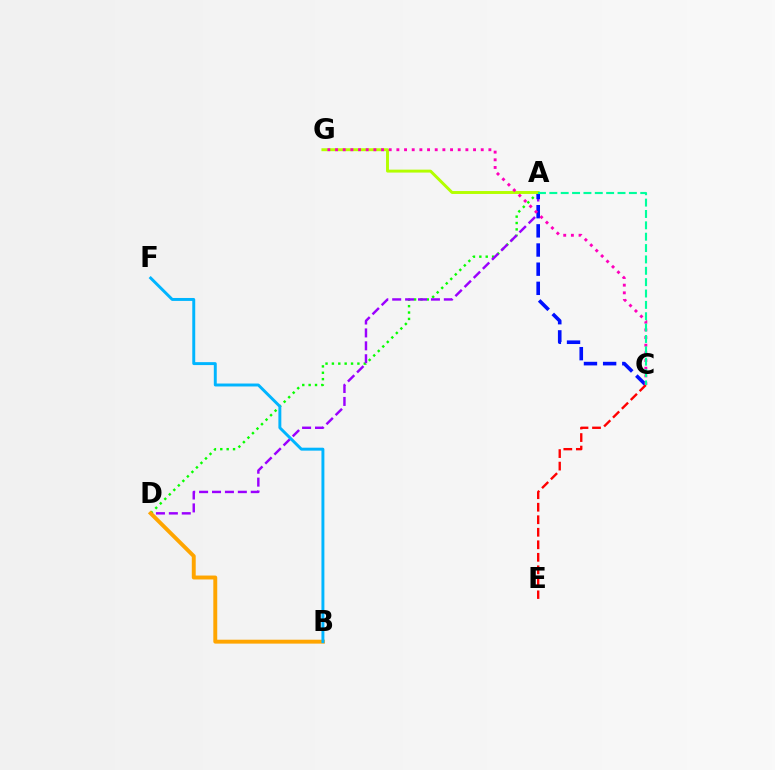{('A', 'D'): [{'color': '#08ff00', 'line_style': 'dotted', 'thickness': 1.73}, {'color': '#9b00ff', 'line_style': 'dashed', 'thickness': 1.75}], ('A', 'C'): [{'color': '#0010ff', 'line_style': 'dashed', 'thickness': 2.6}, {'color': '#00ff9d', 'line_style': 'dashed', 'thickness': 1.54}], ('B', 'D'): [{'color': '#ffa500', 'line_style': 'solid', 'thickness': 2.82}], ('A', 'G'): [{'color': '#b3ff00', 'line_style': 'solid', 'thickness': 2.11}], ('C', 'G'): [{'color': '#ff00bd', 'line_style': 'dotted', 'thickness': 2.08}], ('C', 'E'): [{'color': '#ff0000', 'line_style': 'dashed', 'thickness': 1.7}], ('B', 'F'): [{'color': '#00b5ff', 'line_style': 'solid', 'thickness': 2.11}]}